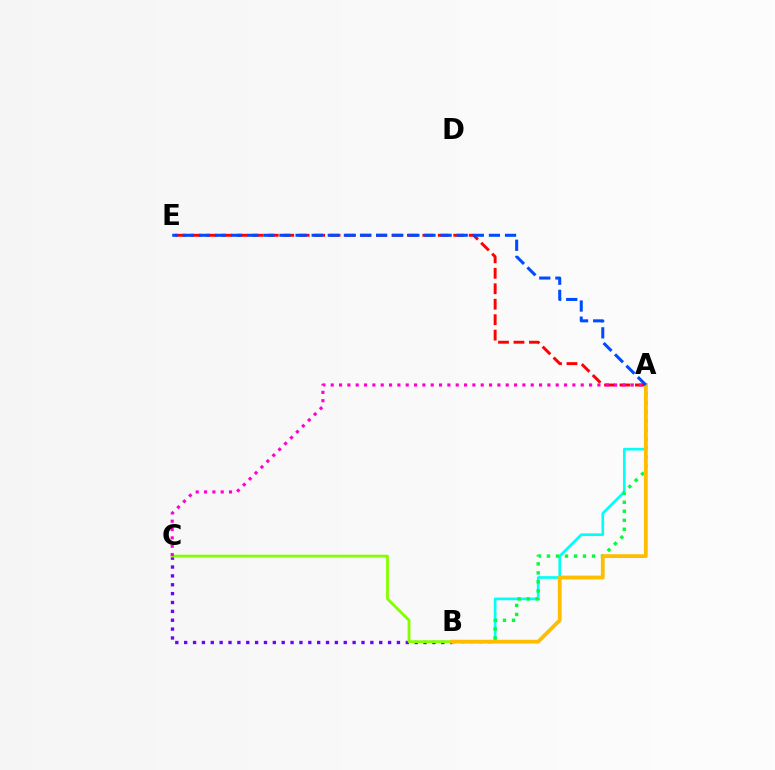{('A', 'E'): [{'color': '#ff0000', 'line_style': 'dashed', 'thickness': 2.1}, {'color': '#004bff', 'line_style': 'dashed', 'thickness': 2.19}], ('B', 'C'): [{'color': '#7200ff', 'line_style': 'dotted', 'thickness': 2.41}, {'color': '#84ff00', 'line_style': 'solid', 'thickness': 2.04}], ('A', 'B'): [{'color': '#00fff6', 'line_style': 'solid', 'thickness': 1.92}, {'color': '#00ff39', 'line_style': 'dotted', 'thickness': 2.45}, {'color': '#ffbd00', 'line_style': 'solid', 'thickness': 2.74}], ('A', 'C'): [{'color': '#ff00cf', 'line_style': 'dotted', 'thickness': 2.26}]}